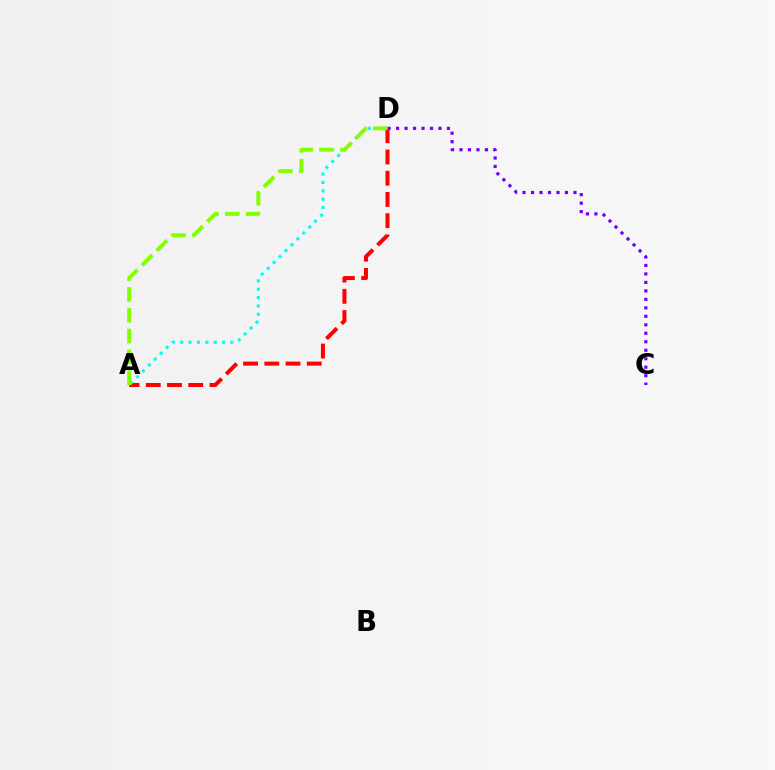{('A', 'D'): [{'color': '#ff0000', 'line_style': 'dashed', 'thickness': 2.88}, {'color': '#00fff6', 'line_style': 'dotted', 'thickness': 2.27}, {'color': '#84ff00', 'line_style': 'dashed', 'thickness': 2.83}], ('C', 'D'): [{'color': '#7200ff', 'line_style': 'dotted', 'thickness': 2.3}]}